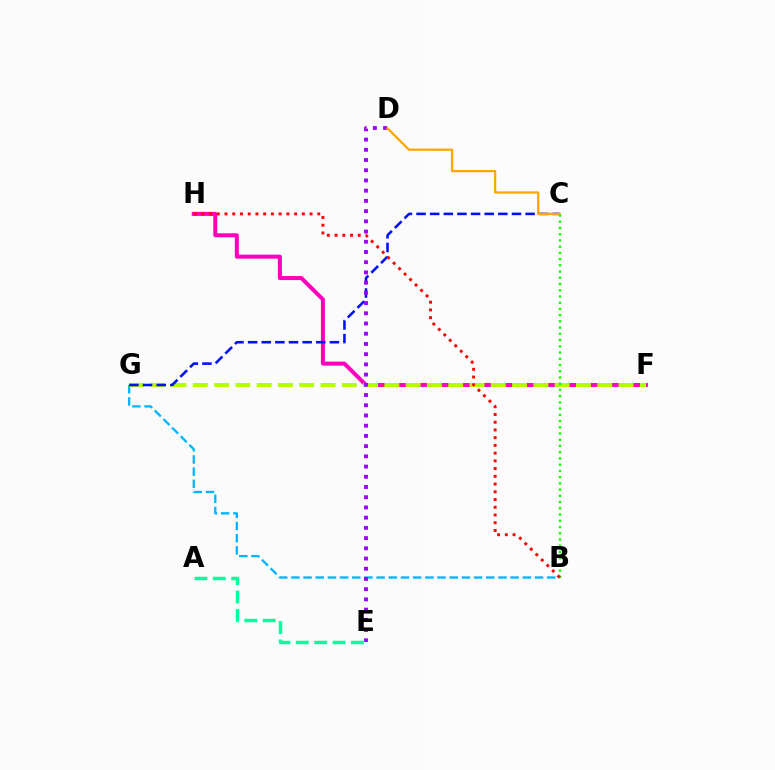{('F', 'H'): [{'color': '#ff00bd', 'line_style': 'solid', 'thickness': 2.88}], ('B', 'G'): [{'color': '#00b5ff', 'line_style': 'dashed', 'thickness': 1.65}], ('F', 'G'): [{'color': '#b3ff00', 'line_style': 'dashed', 'thickness': 2.89}], ('C', 'G'): [{'color': '#0010ff', 'line_style': 'dashed', 'thickness': 1.85}], ('A', 'E'): [{'color': '#00ff9d', 'line_style': 'dashed', 'thickness': 2.5}], ('D', 'E'): [{'color': '#9b00ff', 'line_style': 'dotted', 'thickness': 2.78}], ('C', 'D'): [{'color': '#ffa500', 'line_style': 'solid', 'thickness': 1.61}], ('B', 'C'): [{'color': '#08ff00', 'line_style': 'dotted', 'thickness': 1.69}], ('B', 'H'): [{'color': '#ff0000', 'line_style': 'dotted', 'thickness': 2.1}]}